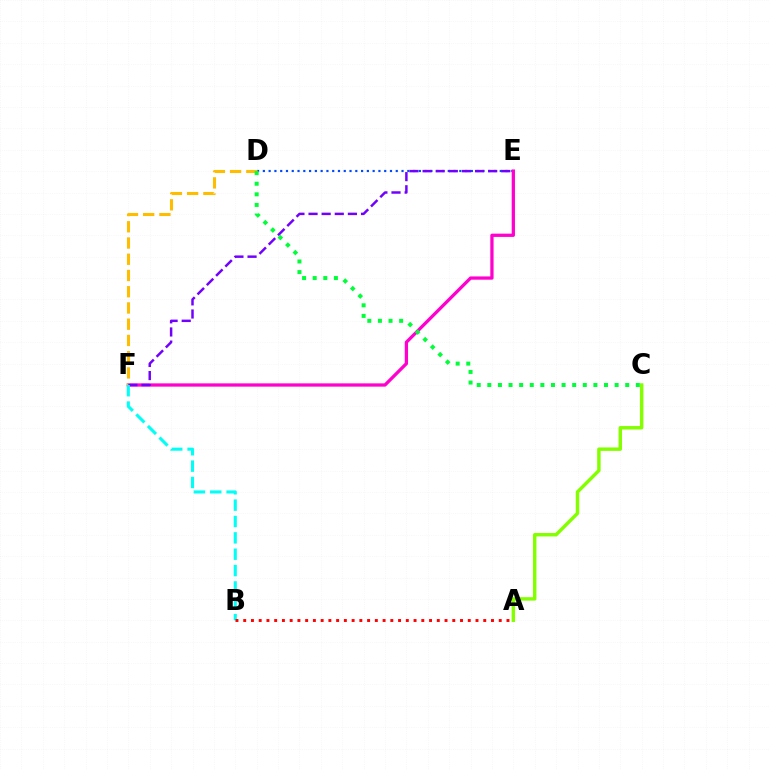{('D', 'E'): [{'color': '#004bff', 'line_style': 'dotted', 'thickness': 1.57}], ('E', 'F'): [{'color': '#ff00cf', 'line_style': 'solid', 'thickness': 2.35}, {'color': '#7200ff', 'line_style': 'dashed', 'thickness': 1.78}], ('D', 'F'): [{'color': '#ffbd00', 'line_style': 'dashed', 'thickness': 2.21}], ('C', 'D'): [{'color': '#00ff39', 'line_style': 'dotted', 'thickness': 2.88}], ('B', 'F'): [{'color': '#00fff6', 'line_style': 'dashed', 'thickness': 2.22}], ('A', 'C'): [{'color': '#84ff00', 'line_style': 'solid', 'thickness': 2.48}], ('A', 'B'): [{'color': '#ff0000', 'line_style': 'dotted', 'thickness': 2.1}]}